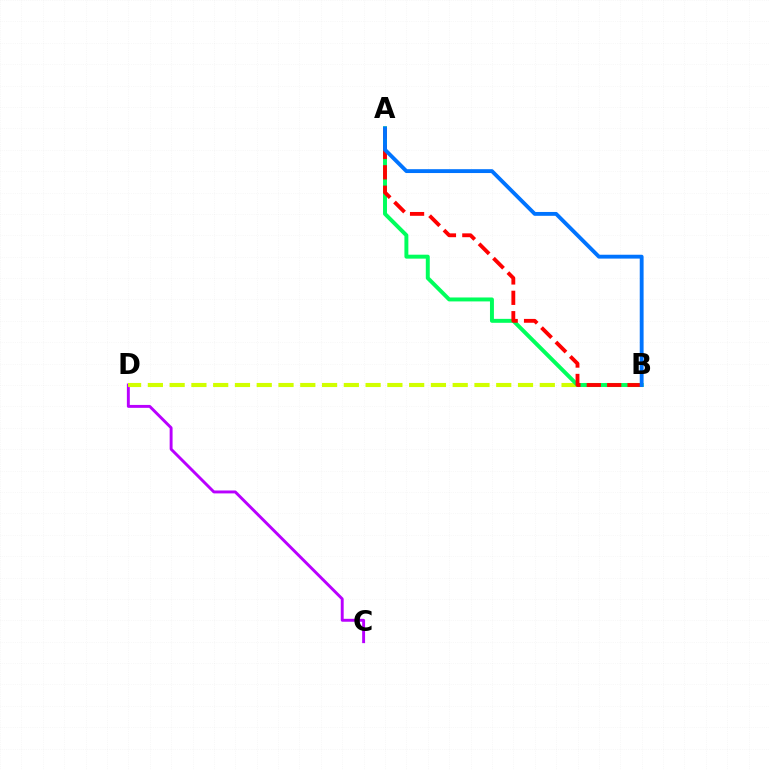{('C', 'D'): [{'color': '#b900ff', 'line_style': 'solid', 'thickness': 2.1}], ('B', 'D'): [{'color': '#d1ff00', 'line_style': 'dashed', 'thickness': 2.96}], ('A', 'B'): [{'color': '#00ff5c', 'line_style': 'solid', 'thickness': 2.84}, {'color': '#ff0000', 'line_style': 'dashed', 'thickness': 2.77}, {'color': '#0074ff', 'line_style': 'solid', 'thickness': 2.78}]}